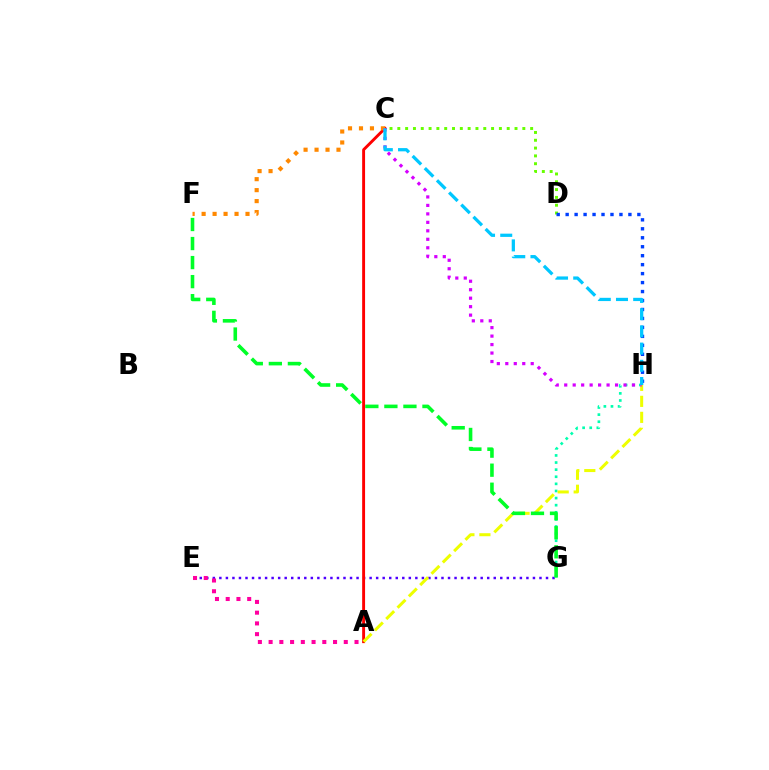{('E', 'G'): [{'color': '#4f00ff', 'line_style': 'dotted', 'thickness': 1.78}], ('G', 'H'): [{'color': '#00ffaf', 'line_style': 'dotted', 'thickness': 1.93}], ('A', 'C'): [{'color': '#ff0000', 'line_style': 'solid', 'thickness': 2.09}], ('C', 'D'): [{'color': '#66ff00', 'line_style': 'dotted', 'thickness': 2.12}], ('A', 'E'): [{'color': '#ff00a0', 'line_style': 'dotted', 'thickness': 2.92}], ('C', 'F'): [{'color': '#ff8800', 'line_style': 'dotted', 'thickness': 2.98}], ('A', 'H'): [{'color': '#eeff00', 'line_style': 'dashed', 'thickness': 2.17}], ('C', 'H'): [{'color': '#d600ff', 'line_style': 'dotted', 'thickness': 2.3}, {'color': '#00c7ff', 'line_style': 'dashed', 'thickness': 2.34}], ('F', 'G'): [{'color': '#00ff27', 'line_style': 'dashed', 'thickness': 2.59}], ('D', 'H'): [{'color': '#003fff', 'line_style': 'dotted', 'thickness': 2.44}]}